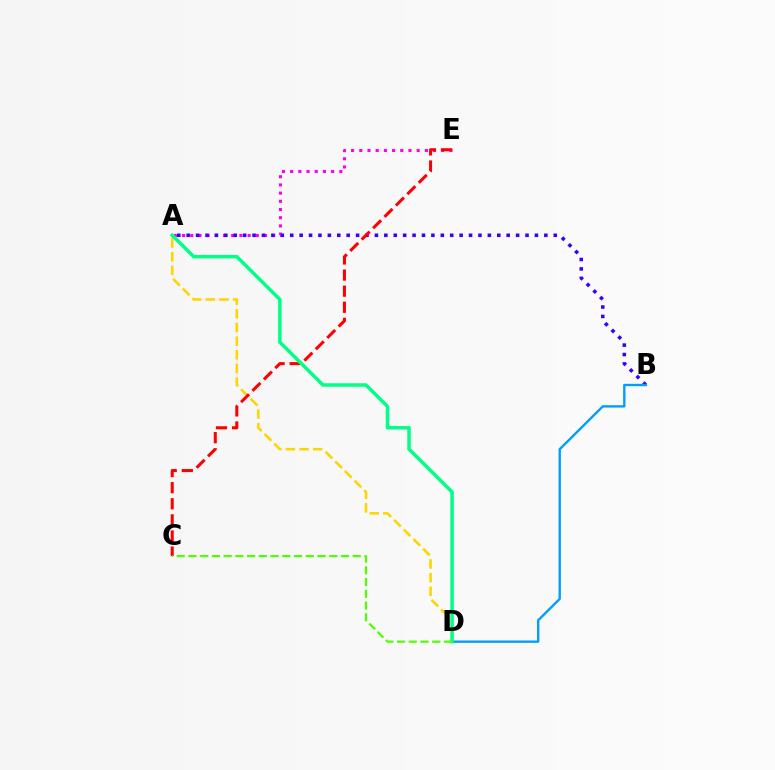{('A', 'D'): [{'color': '#ffd500', 'line_style': 'dashed', 'thickness': 1.85}, {'color': '#00ff86', 'line_style': 'solid', 'thickness': 2.51}], ('A', 'E'): [{'color': '#ff00ed', 'line_style': 'dotted', 'thickness': 2.23}], ('A', 'B'): [{'color': '#3700ff', 'line_style': 'dotted', 'thickness': 2.56}], ('C', 'E'): [{'color': '#ff0000', 'line_style': 'dashed', 'thickness': 2.19}], ('B', 'D'): [{'color': '#009eff', 'line_style': 'solid', 'thickness': 1.7}], ('C', 'D'): [{'color': '#4fff00', 'line_style': 'dashed', 'thickness': 1.59}]}